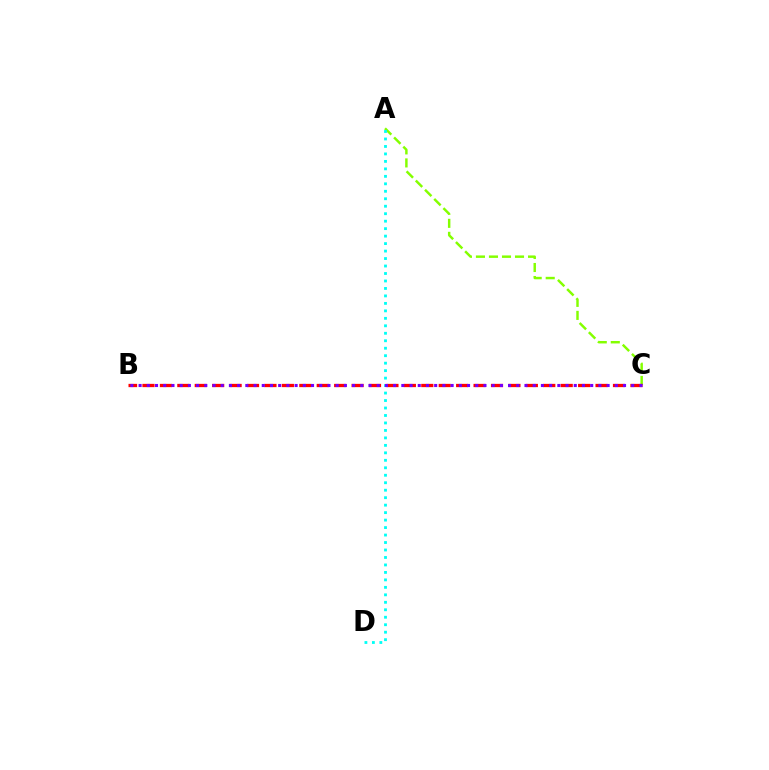{('A', 'C'): [{'color': '#84ff00', 'line_style': 'dashed', 'thickness': 1.77}], ('B', 'C'): [{'color': '#ff0000', 'line_style': 'dashed', 'thickness': 2.37}, {'color': '#7200ff', 'line_style': 'dotted', 'thickness': 2.23}], ('A', 'D'): [{'color': '#00fff6', 'line_style': 'dotted', 'thickness': 2.03}]}